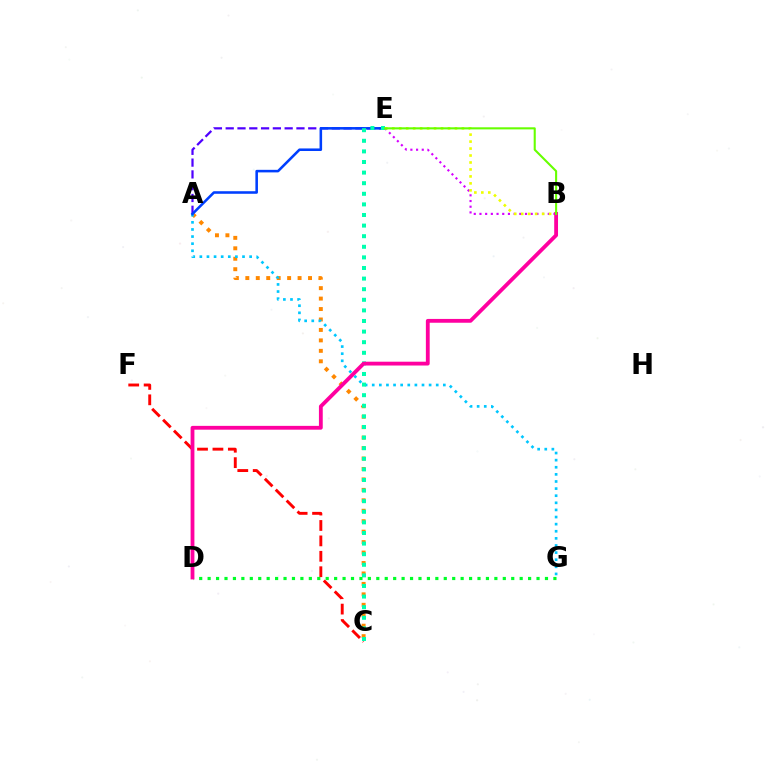{('A', 'C'): [{'color': '#ff8800', 'line_style': 'dotted', 'thickness': 2.84}], ('B', 'E'): [{'color': '#d600ff', 'line_style': 'dotted', 'thickness': 1.55}, {'color': '#eeff00', 'line_style': 'dotted', 'thickness': 1.89}, {'color': '#66ff00', 'line_style': 'solid', 'thickness': 1.5}], ('A', 'G'): [{'color': '#00c7ff', 'line_style': 'dotted', 'thickness': 1.93}], ('A', 'E'): [{'color': '#4f00ff', 'line_style': 'dashed', 'thickness': 1.6}, {'color': '#003fff', 'line_style': 'solid', 'thickness': 1.84}], ('C', 'F'): [{'color': '#ff0000', 'line_style': 'dashed', 'thickness': 2.09}], ('C', 'E'): [{'color': '#00ffaf', 'line_style': 'dotted', 'thickness': 2.88}], ('D', 'G'): [{'color': '#00ff27', 'line_style': 'dotted', 'thickness': 2.29}], ('B', 'D'): [{'color': '#ff00a0', 'line_style': 'solid', 'thickness': 2.75}]}